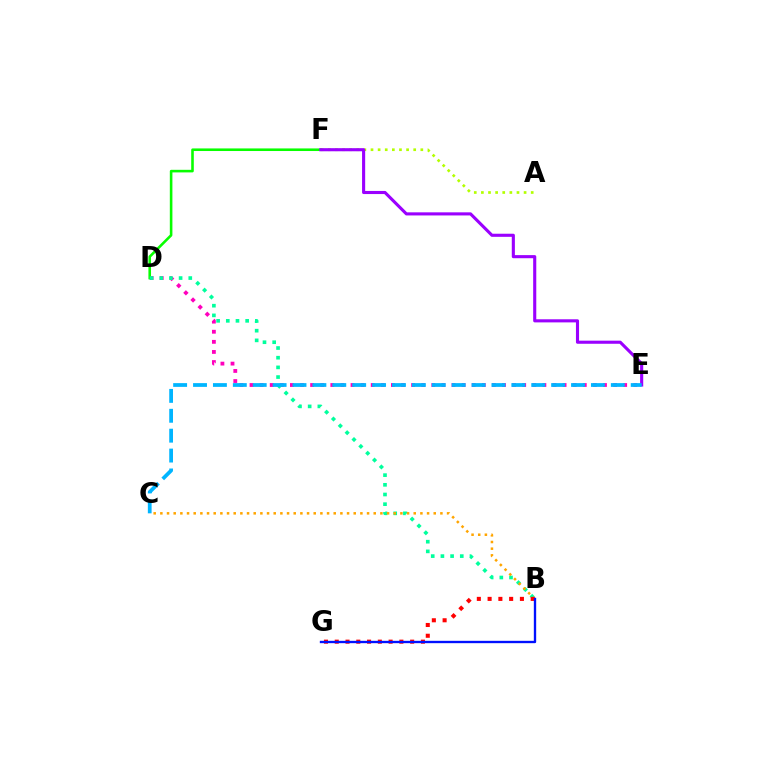{('D', 'E'): [{'color': '#ff00bd', 'line_style': 'dotted', 'thickness': 2.74}], ('D', 'F'): [{'color': '#08ff00', 'line_style': 'solid', 'thickness': 1.87}], ('A', 'F'): [{'color': '#b3ff00', 'line_style': 'dotted', 'thickness': 1.93}], ('E', 'F'): [{'color': '#9b00ff', 'line_style': 'solid', 'thickness': 2.24}], ('B', 'D'): [{'color': '#00ff9d', 'line_style': 'dotted', 'thickness': 2.63}], ('B', 'C'): [{'color': '#ffa500', 'line_style': 'dotted', 'thickness': 1.81}], ('B', 'G'): [{'color': '#ff0000', 'line_style': 'dotted', 'thickness': 2.93}, {'color': '#0010ff', 'line_style': 'solid', 'thickness': 1.69}], ('C', 'E'): [{'color': '#00b5ff', 'line_style': 'dashed', 'thickness': 2.7}]}